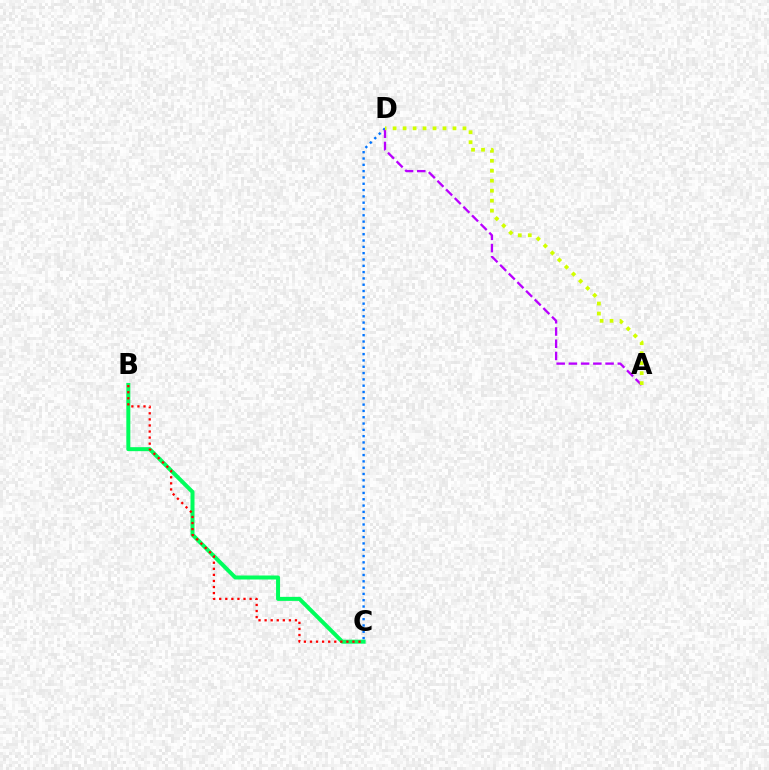{('B', 'C'): [{'color': '#00ff5c', 'line_style': 'solid', 'thickness': 2.87}, {'color': '#ff0000', 'line_style': 'dotted', 'thickness': 1.65}], ('C', 'D'): [{'color': '#0074ff', 'line_style': 'dotted', 'thickness': 1.71}], ('A', 'D'): [{'color': '#b900ff', 'line_style': 'dashed', 'thickness': 1.66}, {'color': '#d1ff00', 'line_style': 'dotted', 'thickness': 2.71}]}